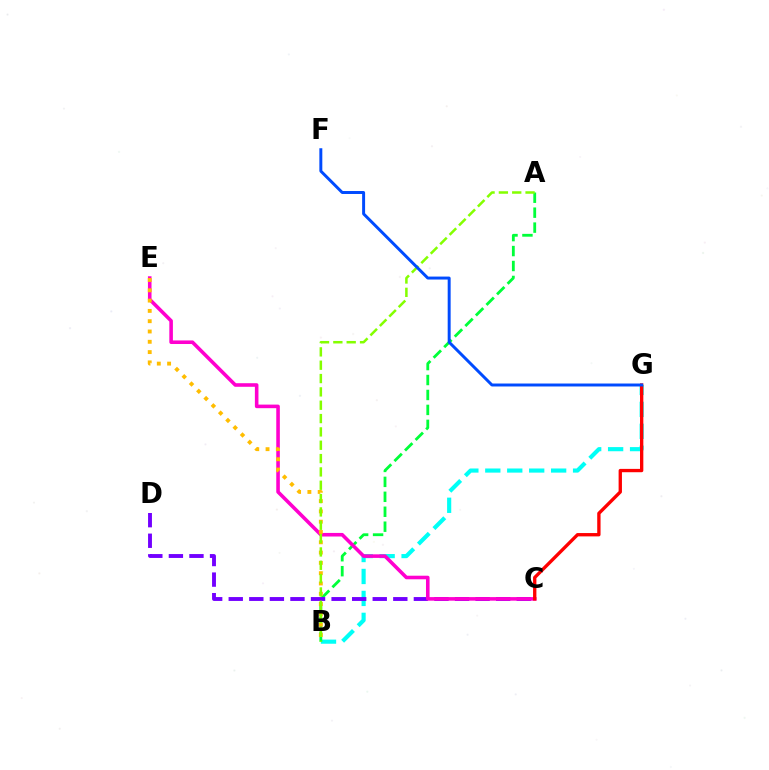{('B', 'G'): [{'color': '#00fff6', 'line_style': 'dashed', 'thickness': 2.98}], ('A', 'B'): [{'color': '#00ff39', 'line_style': 'dashed', 'thickness': 2.03}, {'color': '#84ff00', 'line_style': 'dashed', 'thickness': 1.81}], ('C', 'D'): [{'color': '#7200ff', 'line_style': 'dashed', 'thickness': 2.79}], ('C', 'E'): [{'color': '#ff00cf', 'line_style': 'solid', 'thickness': 2.58}], ('C', 'G'): [{'color': '#ff0000', 'line_style': 'solid', 'thickness': 2.4}], ('B', 'E'): [{'color': '#ffbd00', 'line_style': 'dotted', 'thickness': 2.8}], ('F', 'G'): [{'color': '#004bff', 'line_style': 'solid', 'thickness': 2.13}]}